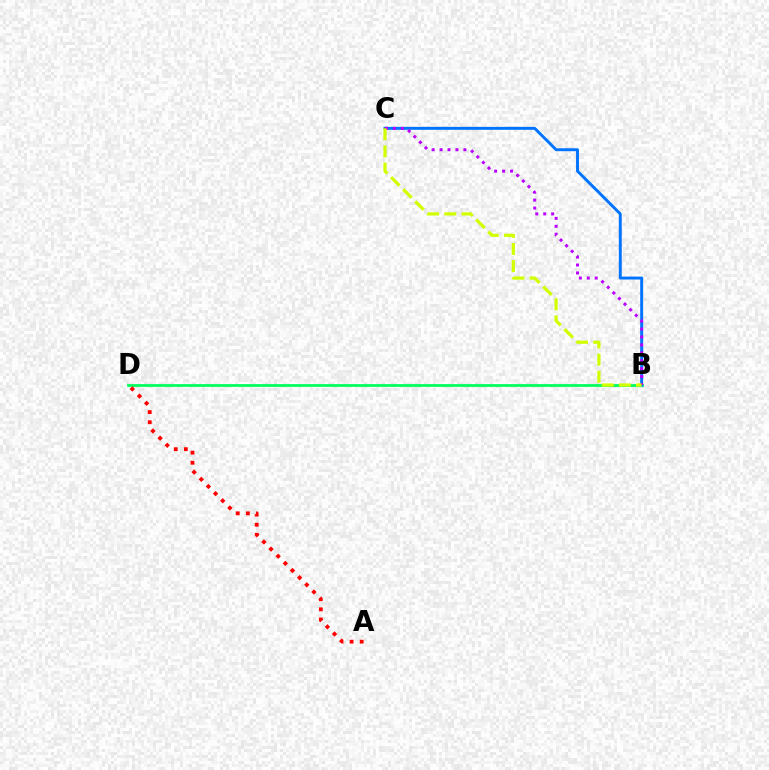{('B', 'D'): [{'color': '#00ff5c', 'line_style': 'solid', 'thickness': 1.98}], ('B', 'C'): [{'color': '#0074ff', 'line_style': 'solid', 'thickness': 2.11}, {'color': '#b900ff', 'line_style': 'dotted', 'thickness': 2.15}, {'color': '#d1ff00', 'line_style': 'dashed', 'thickness': 2.33}], ('A', 'D'): [{'color': '#ff0000', 'line_style': 'dotted', 'thickness': 2.75}]}